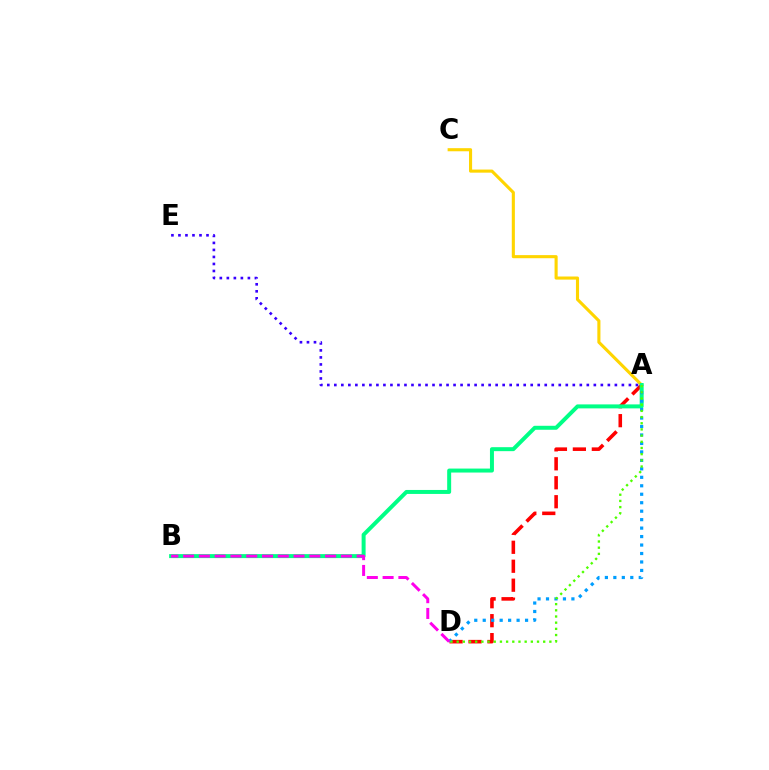{('A', 'D'): [{'color': '#ff0000', 'line_style': 'dashed', 'thickness': 2.58}, {'color': '#009eff', 'line_style': 'dotted', 'thickness': 2.3}, {'color': '#4fff00', 'line_style': 'dotted', 'thickness': 1.68}], ('A', 'C'): [{'color': '#ffd500', 'line_style': 'solid', 'thickness': 2.23}], ('A', 'B'): [{'color': '#00ff86', 'line_style': 'solid', 'thickness': 2.86}], ('A', 'E'): [{'color': '#3700ff', 'line_style': 'dotted', 'thickness': 1.91}], ('B', 'D'): [{'color': '#ff00ed', 'line_style': 'dashed', 'thickness': 2.14}]}